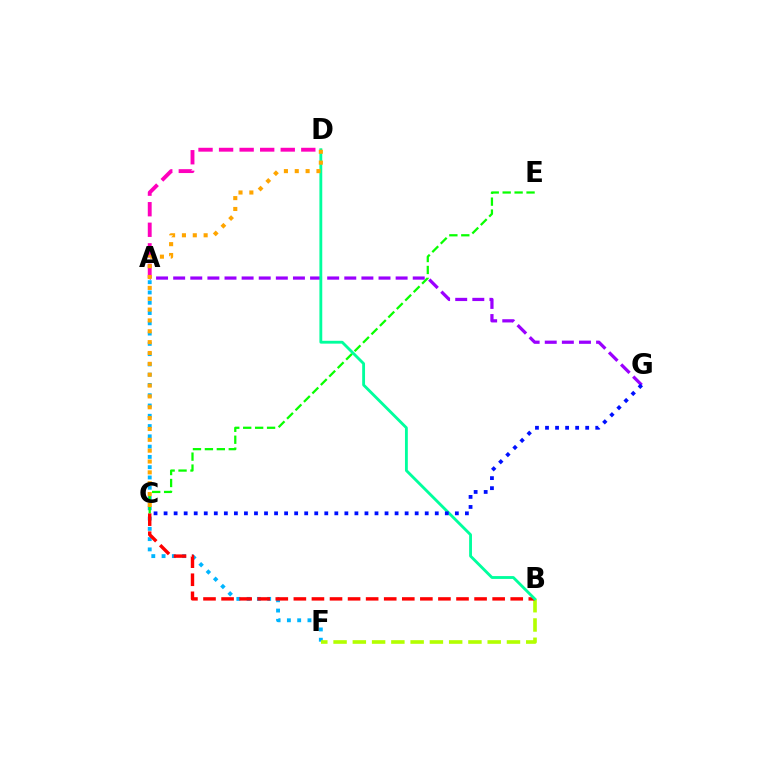{('A', 'F'): [{'color': '#00b5ff', 'line_style': 'dotted', 'thickness': 2.79}], ('A', 'D'): [{'color': '#ff00bd', 'line_style': 'dashed', 'thickness': 2.79}], ('B', 'F'): [{'color': '#b3ff00', 'line_style': 'dashed', 'thickness': 2.62}], ('B', 'C'): [{'color': '#ff0000', 'line_style': 'dashed', 'thickness': 2.46}], ('C', 'E'): [{'color': '#08ff00', 'line_style': 'dashed', 'thickness': 1.62}], ('A', 'G'): [{'color': '#9b00ff', 'line_style': 'dashed', 'thickness': 2.32}], ('B', 'D'): [{'color': '#00ff9d', 'line_style': 'solid', 'thickness': 2.05}], ('C', 'G'): [{'color': '#0010ff', 'line_style': 'dotted', 'thickness': 2.73}], ('C', 'D'): [{'color': '#ffa500', 'line_style': 'dotted', 'thickness': 2.95}]}